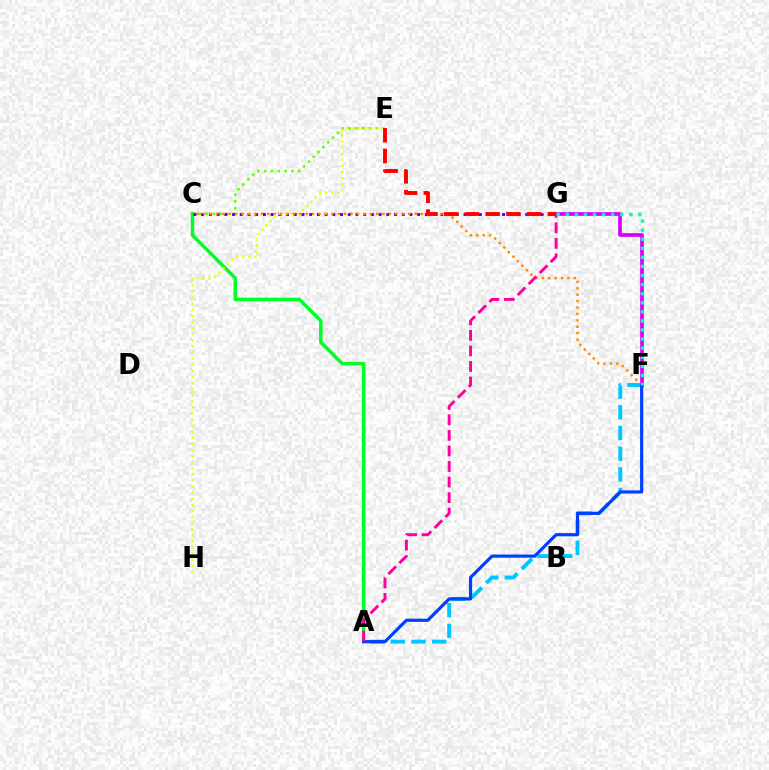{('A', 'F'): [{'color': '#00c7ff', 'line_style': 'dashed', 'thickness': 2.81}, {'color': '#003fff', 'line_style': 'solid', 'thickness': 2.29}], ('F', 'G'): [{'color': '#d600ff', 'line_style': 'solid', 'thickness': 2.66}, {'color': '#00ffaf', 'line_style': 'dotted', 'thickness': 2.47}], ('C', 'E'): [{'color': '#66ff00', 'line_style': 'dotted', 'thickness': 1.85}], ('A', 'C'): [{'color': '#00ff27', 'line_style': 'solid', 'thickness': 2.52}], ('C', 'G'): [{'color': '#4f00ff', 'line_style': 'dotted', 'thickness': 2.1}], ('E', 'H'): [{'color': '#eeff00', 'line_style': 'dotted', 'thickness': 1.66}], ('C', 'F'): [{'color': '#ff8800', 'line_style': 'dotted', 'thickness': 1.74}], ('A', 'G'): [{'color': '#ff00a0', 'line_style': 'dashed', 'thickness': 2.11}], ('E', 'G'): [{'color': '#ff0000', 'line_style': 'dashed', 'thickness': 2.81}]}